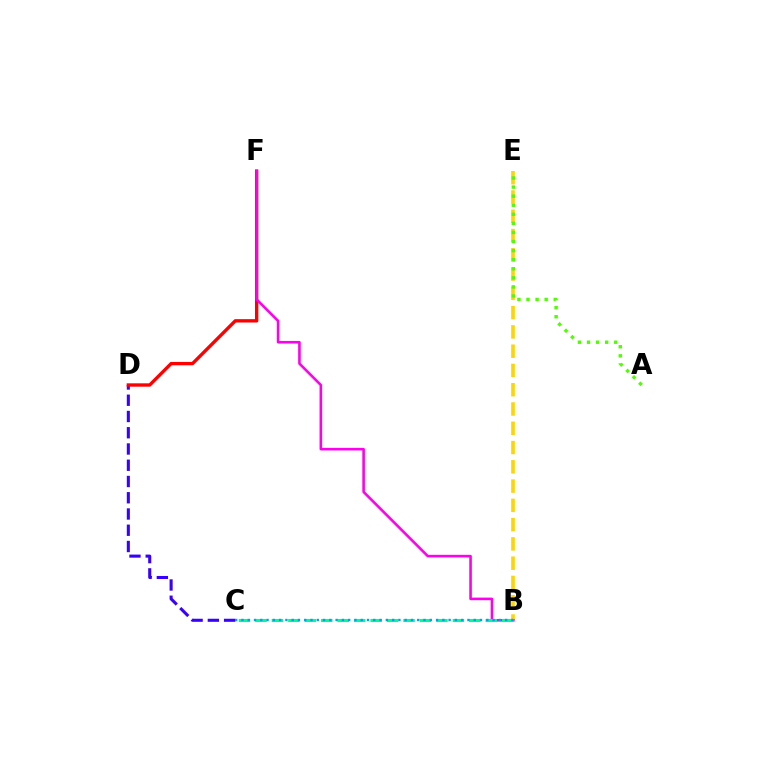{('C', 'D'): [{'color': '#3700ff', 'line_style': 'dashed', 'thickness': 2.21}], ('D', 'F'): [{'color': '#ff0000', 'line_style': 'solid', 'thickness': 2.42}], ('B', 'E'): [{'color': '#ffd500', 'line_style': 'dashed', 'thickness': 2.62}], ('B', 'F'): [{'color': '#ff00ed', 'line_style': 'solid', 'thickness': 1.86}], ('B', 'C'): [{'color': '#00ff86', 'line_style': 'dashed', 'thickness': 2.24}, {'color': '#009eff', 'line_style': 'dotted', 'thickness': 1.71}], ('A', 'E'): [{'color': '#4fff00', 'line_style': 'dotted', 'thickness': 2.47}]}